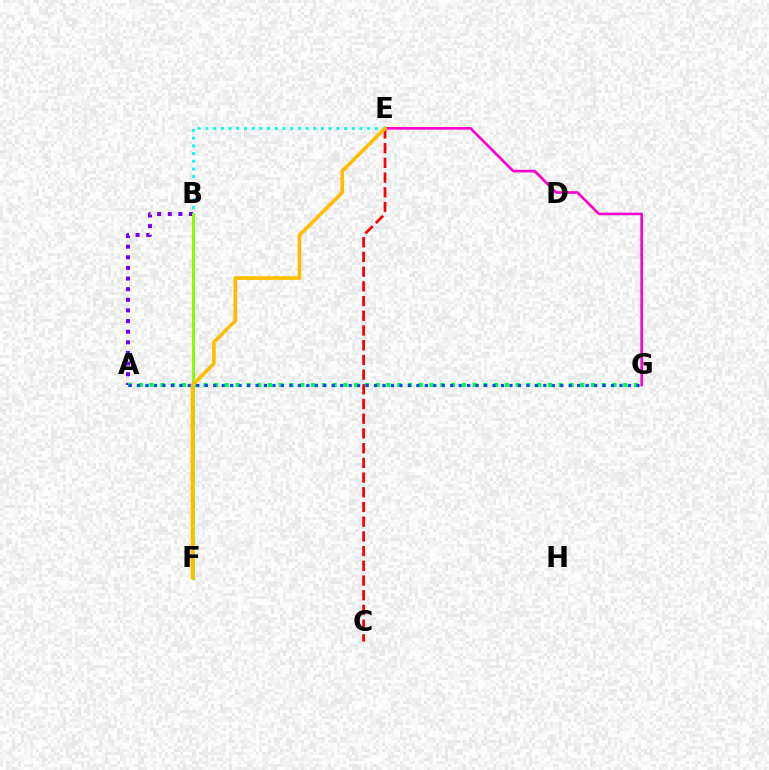{('E', 'G'): [{'color': '#ff00cf', 'line_style': 'solid', 'thickness': 1.91}], ('B', 'E'): [{'color': '#00fff6', 'line_style': 'dotted', 'thickness': 2.09}], ('A', 'B'): [{'color': '#7200ff', 'line_style': 'dotted', 'thickness': 2.89}], ('A', 'G'): [{'color': '#00ff39', 'line_style': 'dotted', 'thickness': 2.93}, {'color': '#004bff', 'line_style': 'dotted', 'thickness': 2.3}], ('C', 'E'): [{'color': '#ff0000', 'line_style': 'dashed', 'thickness': 2.0}], ('B', 'F'): [{'color': '#84ff00', 'line_style': 'solid', 'thickness': 2.12}], ('E', 'F'): [{'color': '#ffbd00', 'line_style': 'solid', 'thickness': 2.62}]}